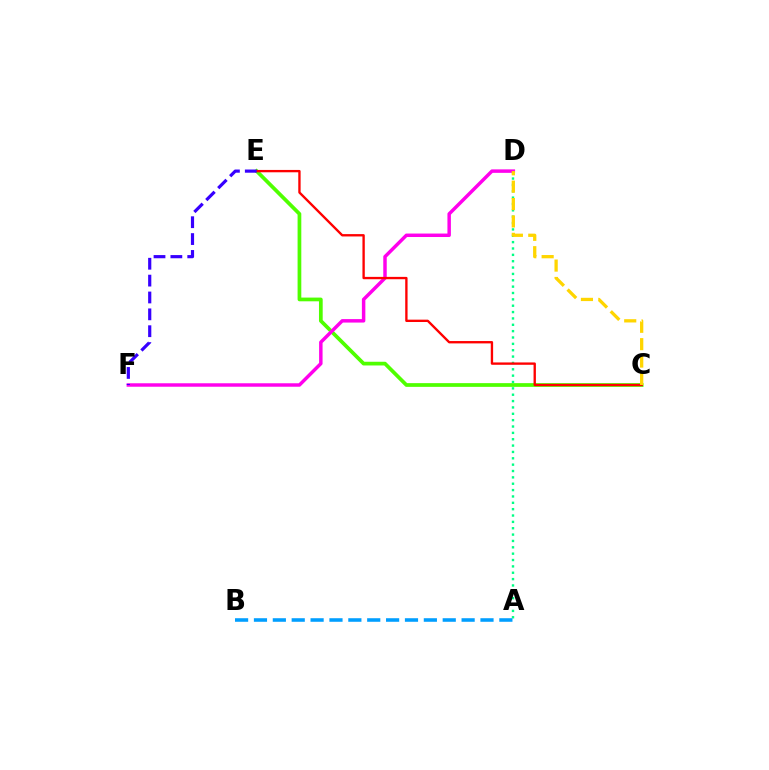{('A', 'D'): [{'color': '#00ff86', 'line_style': 'dotted', 'thickness': 1.73}], ('C', 'E'): [{'color': '#4fff00', 'line_style': 'solid', 'thickness': 2.68}, {'color': '#ff0000', 'line_style': 'solid', 'thickness': 1.69}], ('D', 'F'): [{'color': '#ff00ed', 'line_style': 'solid', 'thickness': 2.49}], ('C', 'D'): [{'color': '#ffd500', 'line_style': 'dashed', 'thickness': 2.36}], ('E', 'F'): [{'color': '#3700ff', 'line_style': 'dashed', 'thickness': 2.29}], ('A', 'B'): [{'color': '#009eff', 'line_style': 'dashed', 'thickness': 2.56}]}